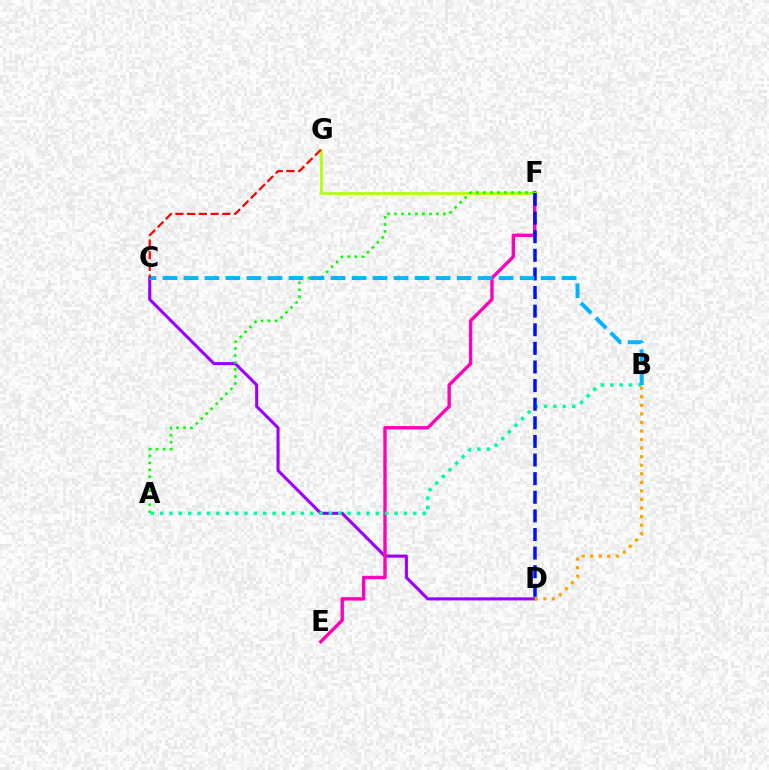{('C', 'D'): [{'color': '#9b00ff', 'line_style': 'solid', 'thickness': 2.21}], ('E', 'F'): [{'color': '#ff00bd', 'line_style': 'solid', 'thickness': 2.43}], ('F', 'G'): [{'color': '#b3ff00', 'line_style': 'solid', 'thickness': 1.96}], ('A', 'F'): [{'color': '#08ff00', 'line_style': 'dotted', 'thickness': 1.9}], ('A', 'B'): [{'color': '#00ff9d', 'line_style': 'dotted', 'thickness': 2.55}], ('D', 'F'): [{'color': '#0010ff', 'line_style': 'dashed', 'thickness': 2.53}], ('B', 'D'): [{'color': '#ffa500', 'line_style': 'dotted', 'thickness': 2.32}], ('B', 'C'): [{'color': '#00b5ff', 'line_style': 'dashed', 'thickness': 2.85}], ('C', 'G'): [{'color': '#ff0000', 'line_style': 'dashed', 'thickness': 1.59}]}